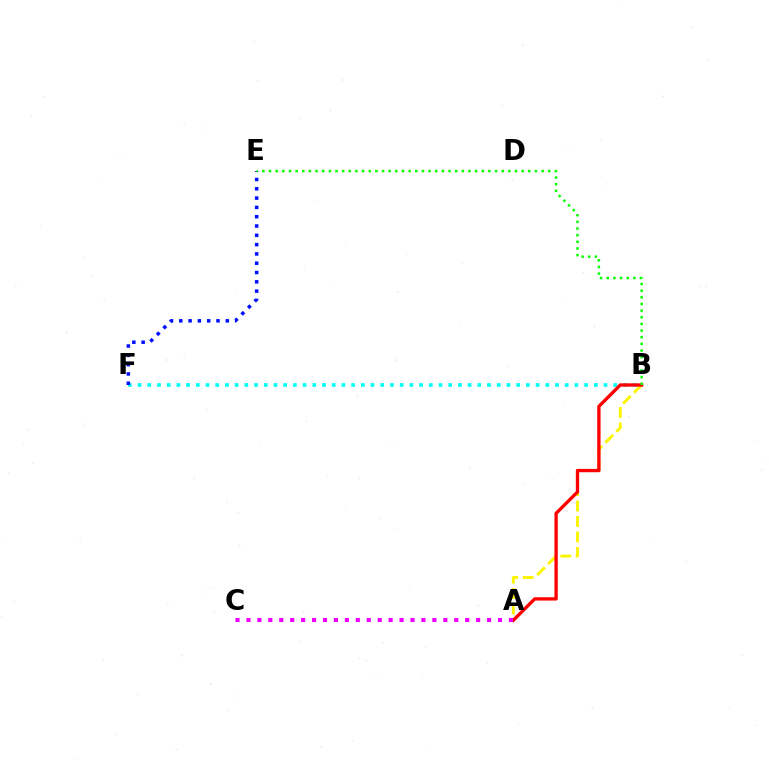{('B', 'F'): [{'color': '#00fff6', 'line_style': 'dotted', 'thickness': 2.64}], ('A', 'B'): [{'color': '#fcf500', 'line_style': 'dashed', 'thickness': 2.1}, {'color': '#ff0000', 'line_style': 'solid', 'thickness': 2.4}], ('E', 'F'): [{'color': '#0010ff', 'line_style': 'dotted', 'thickness': 2.53}], ('B', 'E'): [{'color': '#08ff00', 'line_style': 'dotted', 'thickness': 1.81}], ('A', 'C'): [{'color': '#ee00ff', 'line_style': 'dotted', 'thickness': 2.97}]}